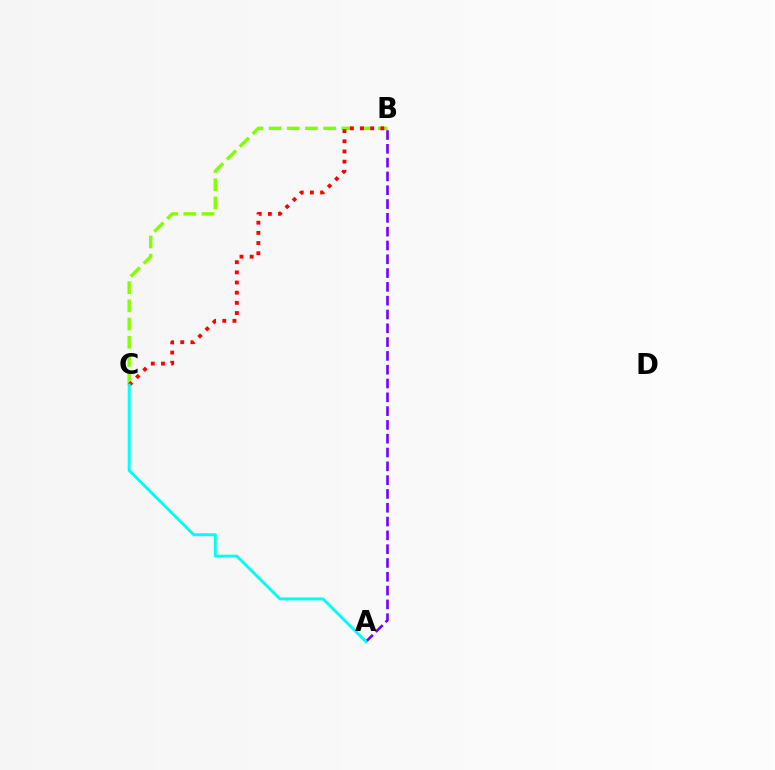{('B', 'C'): [{'color': '#84ff00', 'line_style': 'dashed', 'thickness': 2.47}, {'color': '#ff0000', 'line_style': 'dotted', 'thickness': 2.76}], ('A', 'B'): [{'color': '#7200ff', 'line_style': 'dashed', 'thickness': 1.88}], ('A', 'C'): [{'color': '#00fff6', 'line_style': 'solid', 'thickness': 2.1}]}